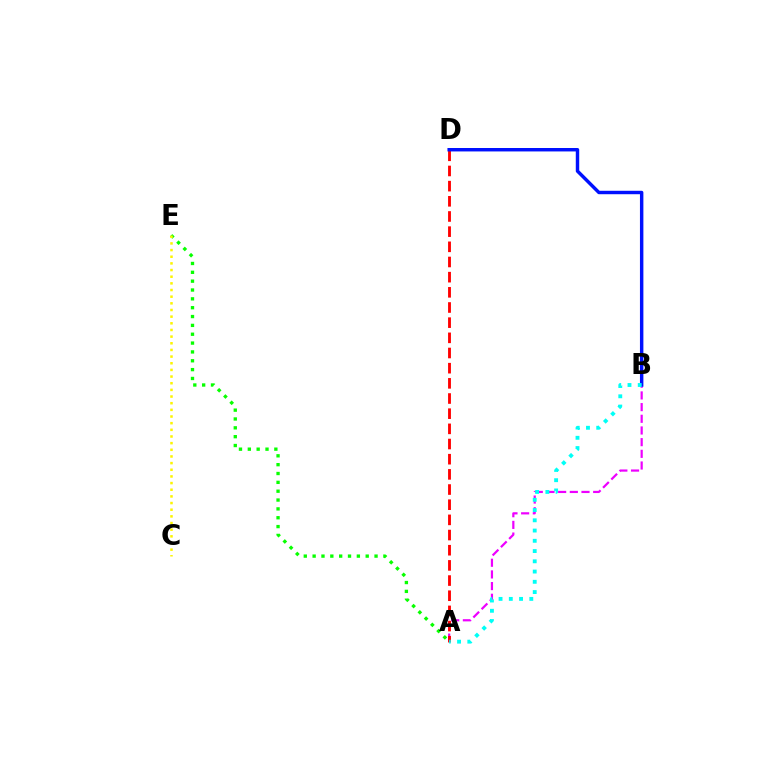{('A', 'B'): [{'color': '#ee00ff', 'line_style': 'dashed', 'thickness': 1.59}, {'color': '#00fff6', 'line_style': 'dotted', 'thickness': 2.78}], ('A', 'D'): [{'color': '#ff0000', 'line_style': 'dashed', 'thickness': 2.06}], ('A', 'E'): [{'color': '#08ff00', 'line_style': 'dotted', 'thickness': 2.4}], ('B', 'D'): [{'color': '#0010ff', 'line_style': 'solid', 'thickness': 2.47}], ('C', 'E'): [{'color': '#fcf500', 'line_style': 'dotted', 'thickness': 1.81}]}